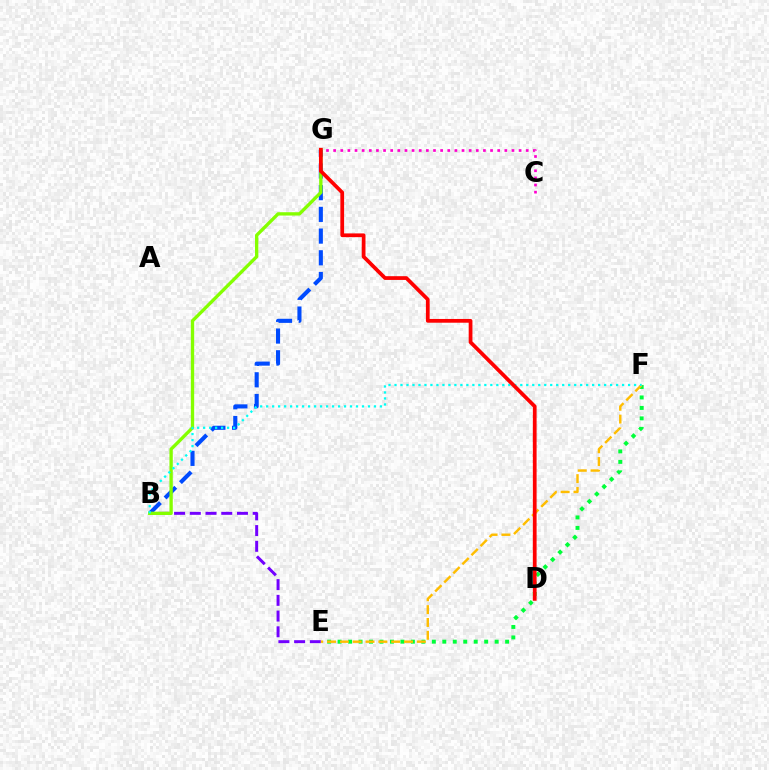{('B', 'E'): [{'color': '#7200ff', 'line_style': 'dashed', 'thickness': 2.14}], ('B', 'G'): [{'color': '#004bff', 'line_style': 'dashed', 'thickness': 2.95}, {'color': '#84ff00', 'line_style': 'solid', 'thickness': 2.4}], ('E', 'F'): [{'color': '#00ff39', 'line_style': 'dotted', 'thickness': 2.84}, {'color': '#ffbd00', 'line_style': 'dashed', 'thickness': 1.74}], ('C', 'G'): [{'color': '#ff00cf', 'line_style': 'dotted', 'thickness': 1.94}], ('B', 'F'): [{'color': '#00fff6', 'line_style': 'dotted', 'thickness': 1.63}], ('D', 'G'): [{'color': '#ff0000', 'line_style': 'solid', 'thickness': 2.7}]}